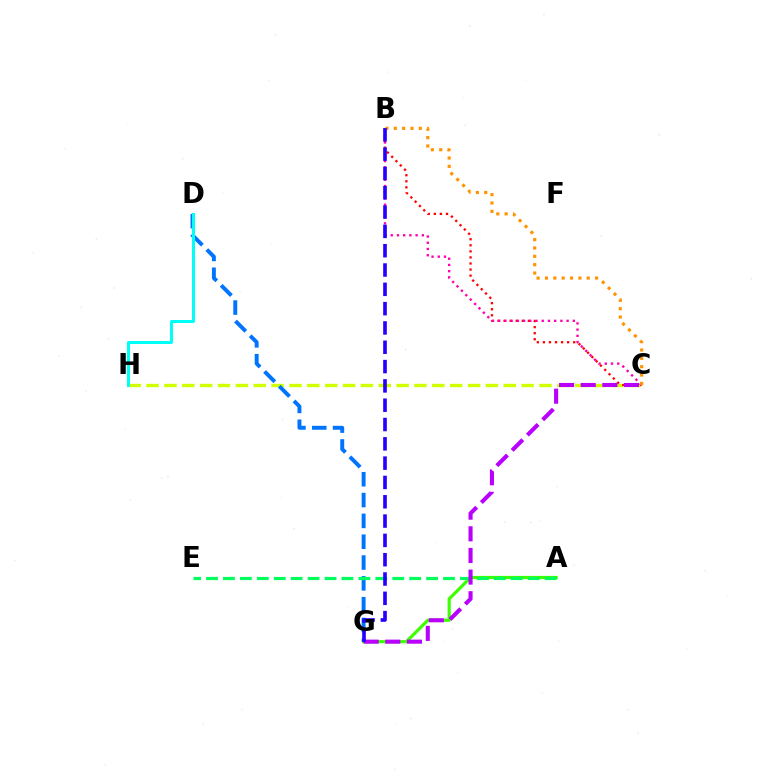{('C', 'H'): [{'color': '#d1ff00', 'line_style': 'dashed', 'thickness': 2.43}], ('D', 'G'): [{'color': '#0074ff', 'line_style': 'dashed', 'thickness': 2.83}], ('B', 'C'): [{'color': '#ff0000', 'line_style': 'dotted', 'thickness': 1.65}, {'color': '#ff00ac', 'line_style': 'dotted', 'thickness': 1.69}, {'color': '#ff9400', 'line_style': 'dotted', 'thickness': 2.27}], ('D', 'H'): [{'color': '#00fff6', 'line_style': 'solid', 'thickness': 2.17}], ('A', 'G'): [{'color': '#3dff00', 'line_style': 'solid', 'thickness': 2.28}], ('A', 'E'): [{'color': '#00ff5c', 'line_style': 'dashed', 'thickness': 2.3}], ('C', 'G'): [{'color': '#b900ff', 'line_style': 'dashed', 'thickness': 2.94}], ('B', 'G'): [{'color': '#2500ff', 'line_style': 'dashed', 'thickness': 2.62}]}